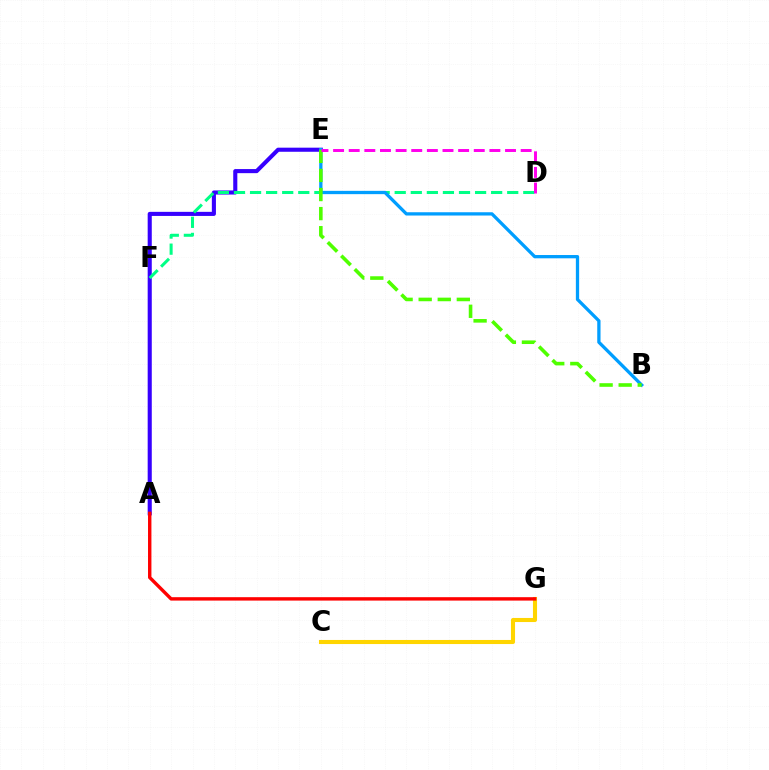{('A', 'E'): [{'color': '#3700ff', 'line_style': 'solid', 'thickness': 2.95}], ('D', 'F'): [{'color': '#00ff86', 'line_style': 'dashed', 'thickness': 2.18}], ('B', 'E'): [{'color': '#009eff', 'line_style': 'solid', 'thickness': 2.36}, {'color': '#4fff00', 'line_style': 'dashed', 'thickness': 2.59}], ('C', 'G'): [{'color': '#ffd500', 'line_style': 'solid', 'thickness': 2.94}], ('D', 'E'): [{'color': '#ff00ed', 'line_style': 'dashed', 'thickness': 2.12}], ('A', 'G'): [{'color': '#ff0000', 'line_style': 'solid', 'thickness': 2.45}]}